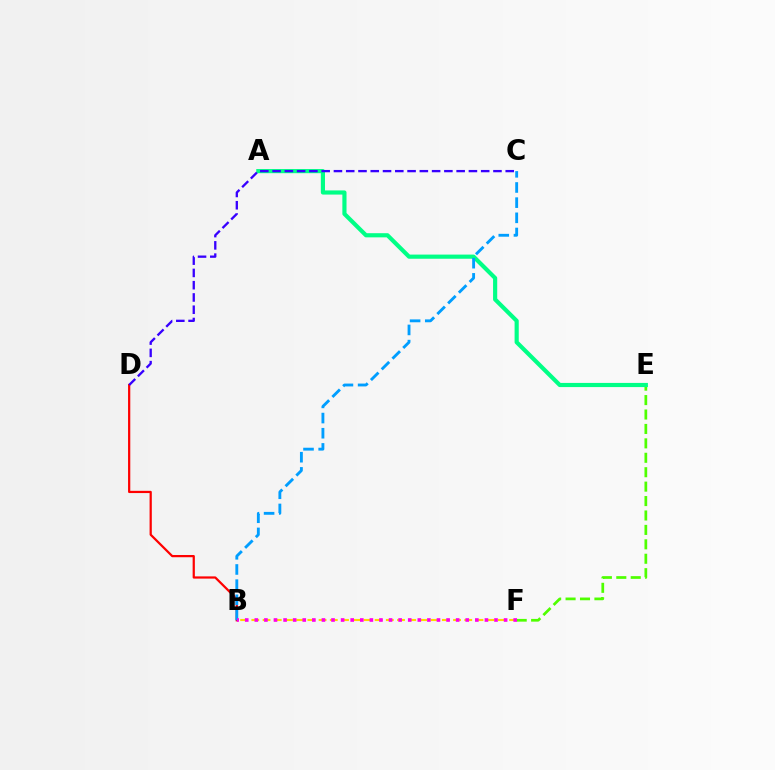{('E', 'F'): [{'color': '#4fff00', 'line_style': 'dashed', 'thickness': 1.96}], ('A', 'E'): [{'color': '#00ff86', 'line_style': 'solid', 'thickness': 2.99}], ('B', 'D'): [{'color': '#ff0000', 'line_style': 'solid', 'thickness': 1.61}], ('B', 'C'): [{'color': '#009eff', 'line_style': 'dashed', 'thickness': 2.06}], ('B', 'F'): [{'color': '#ffd500', 'line_style': 'dashed', 'thickness': 1.52}, {'color': '#ff00ed', 'line_style': 'dotted', 'thickness': 2.6}], ('C', 'D'): [{'color': '#3700ff', 'line_style': 'dashed', 'thickness': 1.67}]}